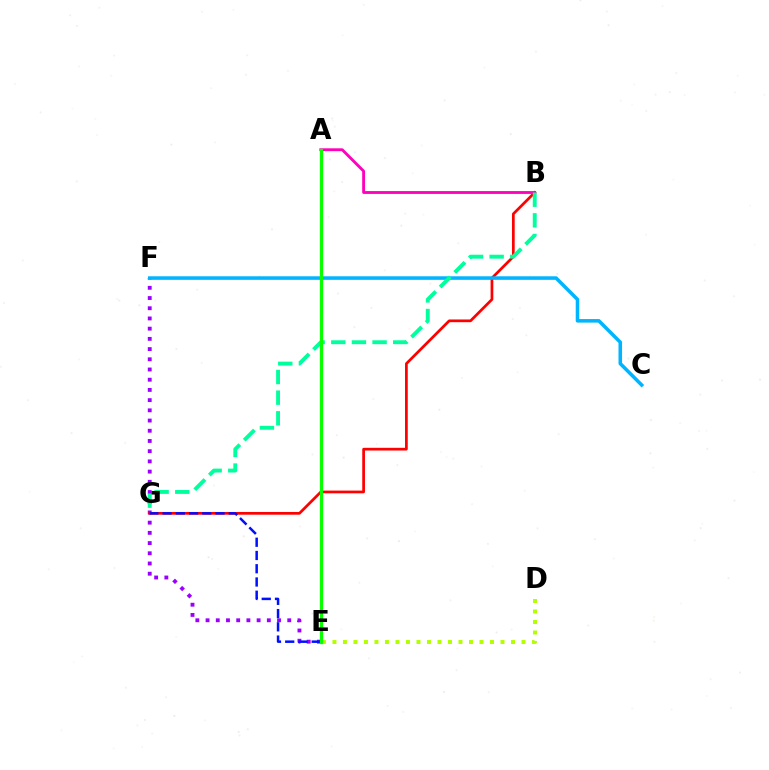{('E', 'F'): [{'color': '#9b00ff', 'line_style': 'dotted', 'thickness': 2.77}], ('D', 'E'): [{'color': '#b3ff00', 'line_style': 'dotted', 'thickness': 2.85}], ('B', 'G'): [{'color': '#ff0000', 'line_style': 'solid', 'thickness': 1.96}, {'color': '#00ff9d', 'line_style': 'dashed', 'thickness': 2.8}], ('C', 'F'): [{'color': '#00b5ff', 'line_style': 'solid', 'thickness': 2.55}], ('E', 'G'): [{'color': '#0010ff', 'line_style': 'dashed', 'thickness': 1.8}], ('A', 'E'): [{'color': '#ffa500', 'line_style': 'dashed', 'thickness': 1.91}, {'color': '#08ff00', 'line_style': 'solid', 'thickness': 2.36}], ('A', 'B'): [{'color': '#ff00bd', 'line_style': 'solid', 'thickness': 2.04}]}